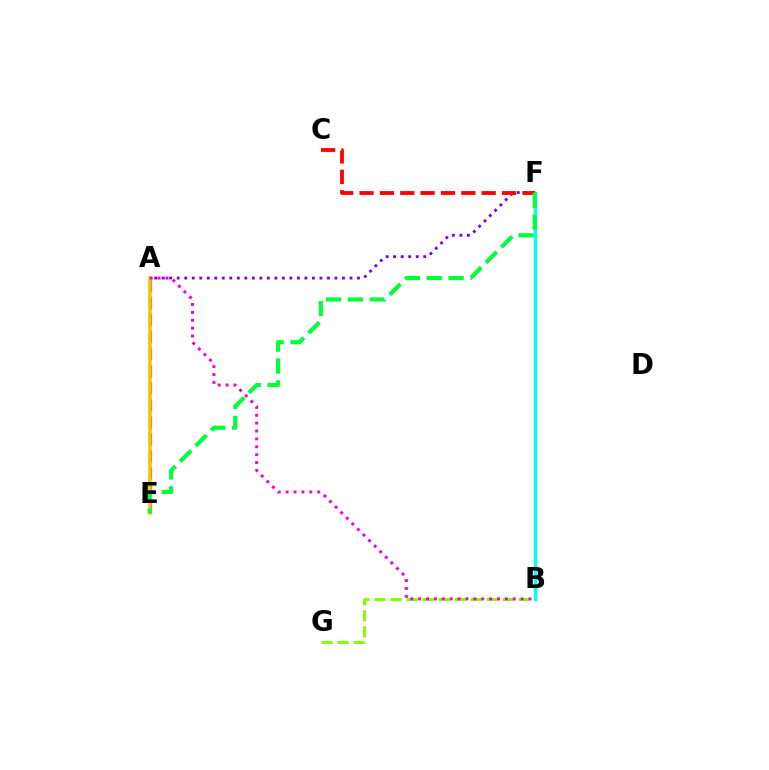{('A', 'E'): [{'color': '#004bff', 'line_style': 'dashed', 'thickness': 2.32}, {'color': '#ffbd00', 'line_style': 'solid', 'thickness': 2.55}], ('B', 'G'): [{'color': '#84ff00', 'line_style': 'dashed', 'thickness': 2.17}], ('A', 'F'): [{'color': '#7200ff', 'line_style': 'dotted', 'thickness': 2.04}], ('A', 'B'): [{'color': '#ff00cf', 'line_style': 'dotted', 'thickness': 2.14}], ('B', 'F'): [{'color': '#00fff6', 'line_style': 'solid', 'thickness': 2.45}], ('C', 'F'): [{'color': '#ff0000', 'line_style': 'dashed', 'thickness': 2.77}], ('E', 'F'): [{'color': '#00ff39', 'line_style': 'dashed', 'thickness': 2.98}]}